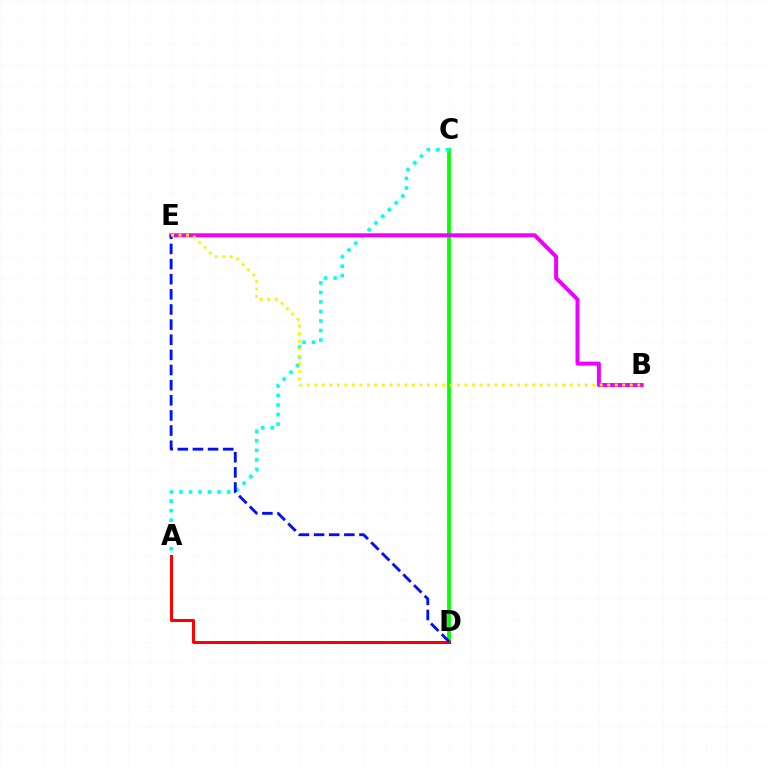{('C', 'D'): [{'color': '#08ff00', 'line_style': 'solid', 'thickness': 2.75}], ('A', 'C'): [{'color': '#00fff6', 'line_style': 'dotted', 'thickness': 2.59}], ('B', 'E'): [{'color': '#ee00ff', 'line_style': 'solid', 'thickness': 2.86}, {'color': '#fcf500', 'line_style': 'dotted', 'thickness': 2.04}], ('A', 'D'): [{'color': '#ff0000', 'line_style': 'solid', 'thickness': 2.16}], ('D', 'E'): [{'color': '#0010ff', 'line_style': 'dashed', 'thickness': 2.06}]}